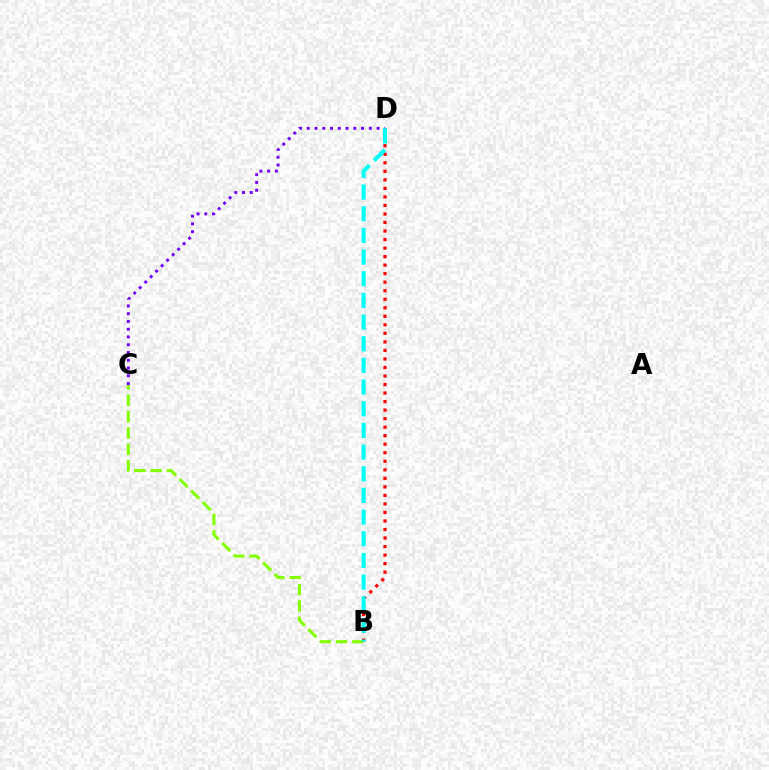{('B', 'C'): [{'color': '#84ff00', 'line_style': 'dashed', 'thickness': 2.22}], ('B', 'D'): [{'color': '#ff0000', 'line_style': 'dotted', 'thickness': 2.32}, {'color': '#00fff6', 'line_style': 'dashed', 'thickness': 2.94}], ('C', 'D'): [{'color': '#7200ff', 'line_style': 'dotted', 'thickness': 2.11}]}